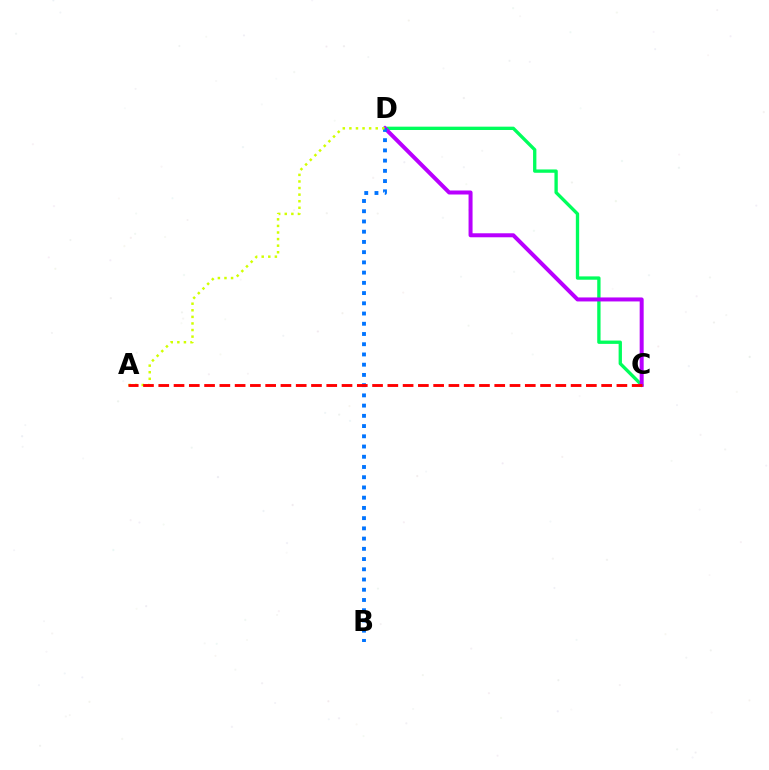{('C', 'D'): [{'color': '#00ff5c', 'line_style': 'solid', 'thickness': 2.4}, {'color': '#b900ff', 'line_style': 'solid', 'thickness': 2.88}], ('B', 'D'): [{'color': '#0074ff', 'line_style': 'dotted', 'thickness': 2.78}], ('A', 'D'): [{'color': '#d1ff00', 'line_style': 'dotted', 'thickness': 1.79}], ('A', 'C'): [{'color': '#ff0000', 'line_style': 'dashed', 'thickness': 2.07}]}